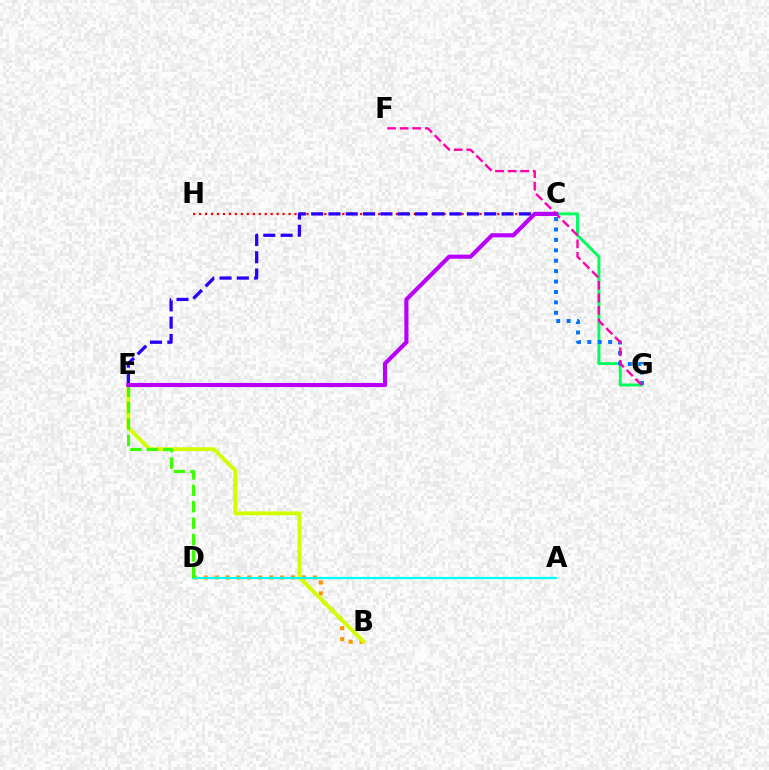{('C', 'G'): [{'color': '#00ff5c', 'line_style': 'solid', 'thickness': 2.12}, {'color': '#0074ff', 'line_style': 'dotted', 'thickness': 2.83}], ('B', 'D'): [{'color': '#ff9400', 'line_style': 'dotted', 'thickness': 2.97}], ('C', 'H'): [{'color': '#ff0000', 'line_style': 'dotted', 'thickness': 1.62}], ('C', 'E'): [{'color': '#2500ff', 'line_style': 'dashed', 'thickness': 2.35}, {'color': '#b900ff', 'line_style': 'solid', 'thickness': 2.97}], ('B', 'E'): [{'color': '#d1ff00', 'line_style': 'solid', 'thickness': 2.77}], ('A', 'D'): [{'color': '#00fff6', 'line_style': 'solid', 'thickness': 1.6}], ('F', 'G'): [{'color': '#ff00ac', 'line_style': 'dashed', 'thickness': 1.71}], ('D', 'E'): [{'color': '#3dff00', 'line_style': 'dashed', 'thickness': 2.23}]}